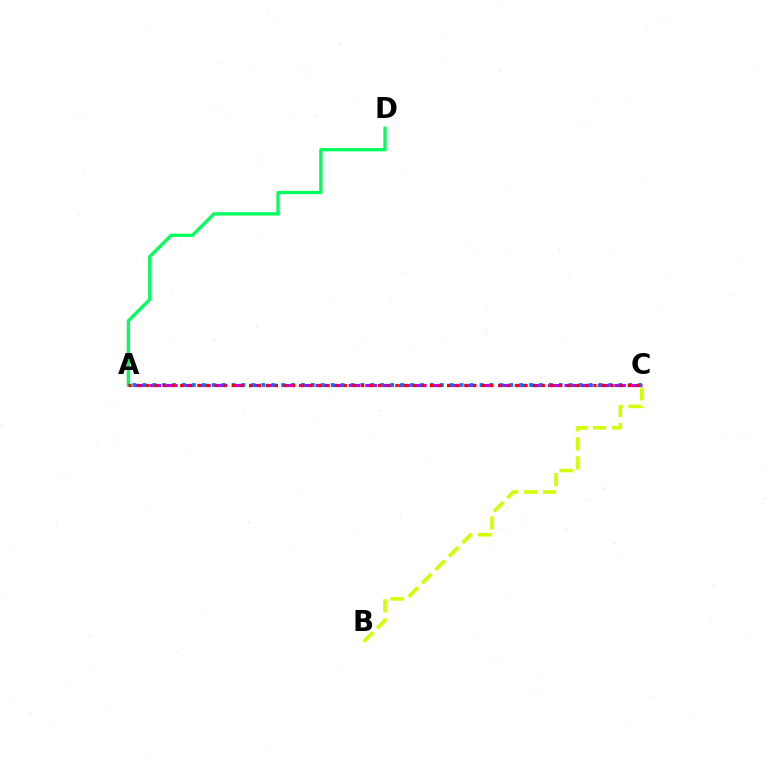{('B', 'C'): [{'color': '#d1ff00', 'line_style': 'dashed', 'thickness': 2.58}], ('A', 'C'): [{'color': '#b900ff', 'line_style': 'dashed', 'thickness': 2.26}, {'color': '#0074ff', 'line_style': 'dotted', 'thickness': 2.69}, {'color': '#ff0000', 'line_style': 'dotted', 'thickness': 2.34}], ('A', 'D'): [{'color': '#00ff5c', 'line_style': 'solid', 'thickness': 2.36}]}